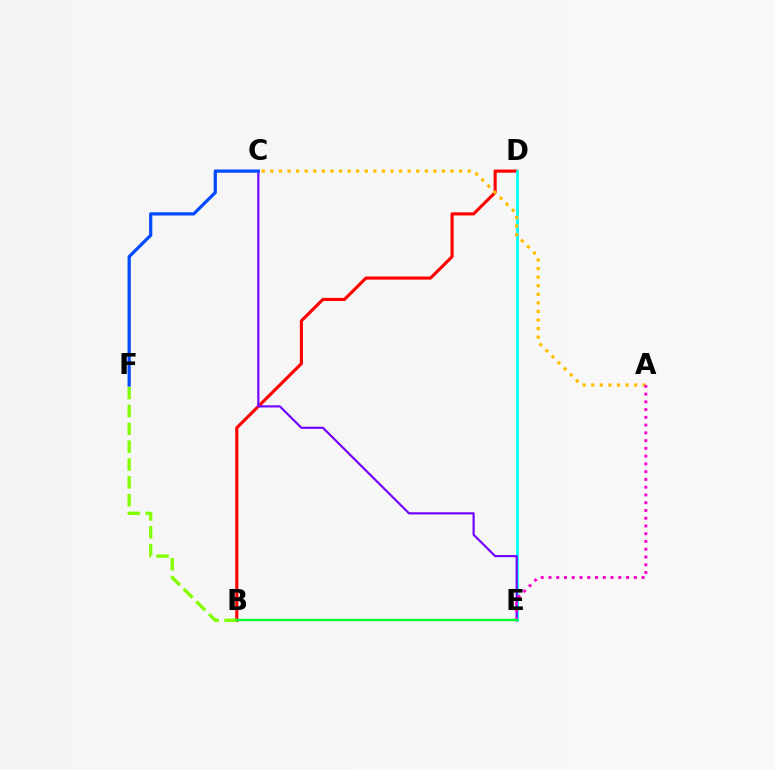{('B', 'D'): [{'color': '#ff0000', 'line_style': 'solid', 'thickness': 2.25}], ('D', 'E'): [{'color': '#00fff6', 'line_style': 'solid', 'thickness': 1.99}], ('C', 'E'): [{'color': '#7200ff', 'line_style': 'solid', 'thickness': 1.55}], ('B', 'F'): [{'color': '#84ff00', 'line_style': 'dashed', 'thickness': 2.42}], ('A', 'C'): [{'color': '#ffbd00', 'line_style': 'dotted', 'thickness': 2.33}], ('A', 'E'): [{'color': '#ff00cf', 'line_style': 'dotted', 'thickness': 2.11}], ('C', 'F'): [{'color': '#004bff', 'line_style': 'solid', 'thickness': 2.32}], ('B', 'E'): [{'color': '#00ff39', 'line_style': 'solid', 'thickness': 1.74}]}